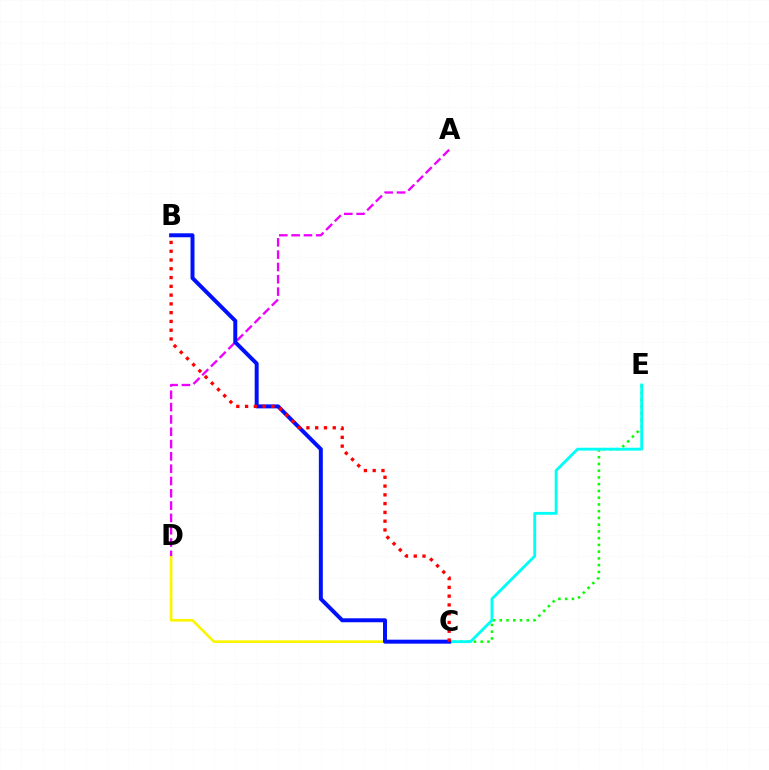{('C', 'E'): [{'color': '#08ff00', 'line_style': 'dotted', 'thickness': 1.83}, {'color': '#00fff6', 'line_style': 'solid', 'thickness': 2.05}], ('C', 'D'): [{'color': '#fcf500', 'line_style': 'solid', 'thickness': 1.89}], ('A', 'D'): [{'color': '#ee00ff', 'line_style': 'dashed', 'thickness': 1.67}], ('B', 'C'): [{'color': '#0010ff', 'line_style': 'solid', 'thickness': 2.86}, {'color': '#ff0000', 'line_style': 'dotted', 'thickness': 2.38}]}